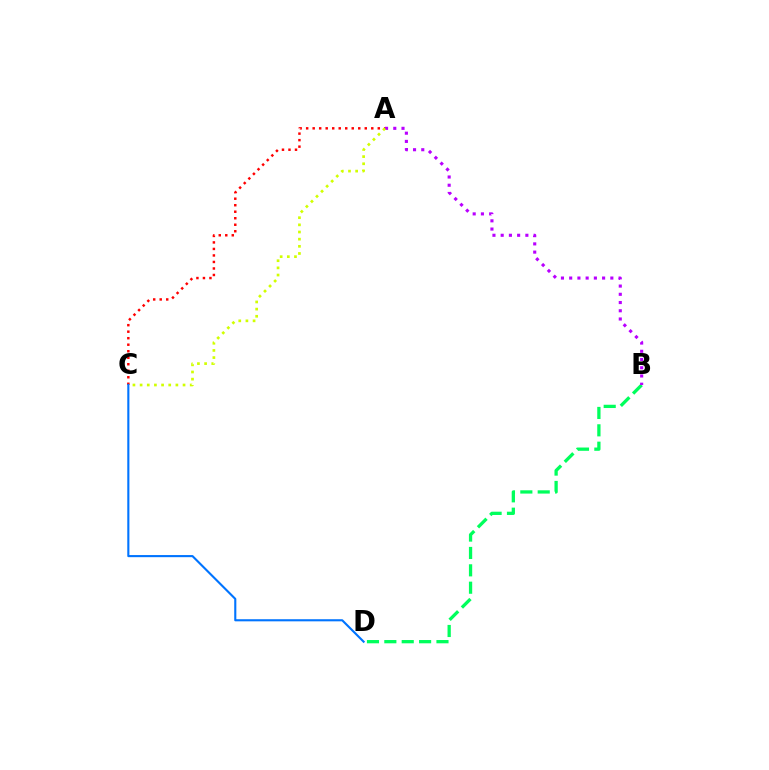{('B', 'D'): [{'color': '#00ff5c', 'line_style': 'dashed', 'thickness': 2.36}], ('A', 'C'): [{'color': '#ff0000', 'line_style': 'dotted', 'thickness': 1.77}, {'color': '#d1ff00', 'line_style': 'dotted', 'thickness': 1.94}], ('A', 'B'): [{'color': '#b900ff', 'line_style': 'dotted', 'thickness': 2.24}], ('C', 'D'): [{'color': '#0074ff', 'line_style': 'solid', 'thickness': 1.52}]}